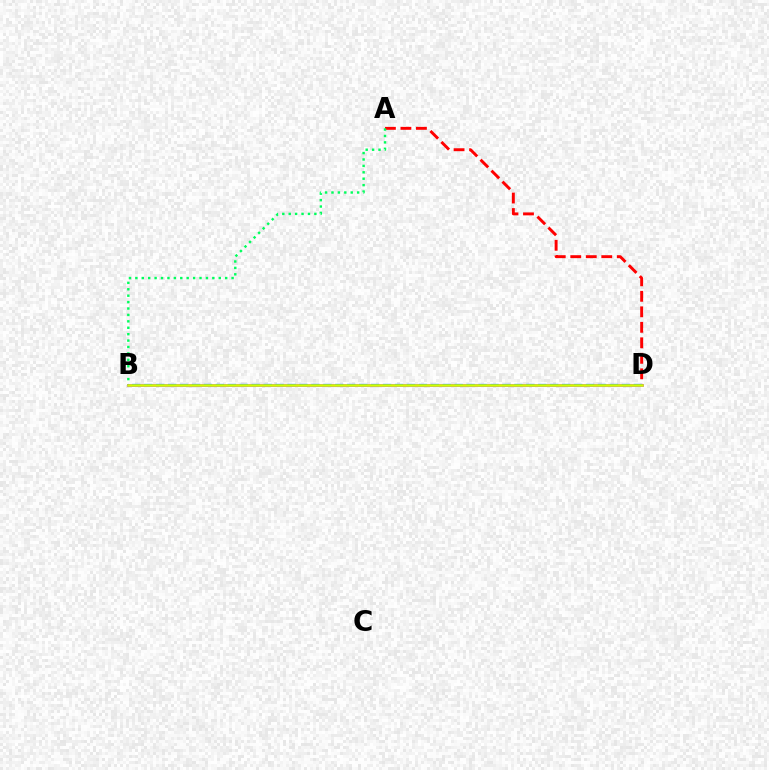{('A', 'D'): [{'color': '#ff0000', 'line_style': 'dashed', 'thickness': 2.11}], ('A', 'B'): [{'color': '#00ff5c', 'line_style': 'dotted', 'thickness': 1.74}], ('B', 'D'): [{'color': '#b900ff', 'line_style': 'solid', 'thickness': 1.85}, {'color': '#0074ff', 'line_style': 'dashed', 'thickness': 1.62}, {'color': '#d1ff00', 'line_style': 'solid', 'thickness': 1.81}]}